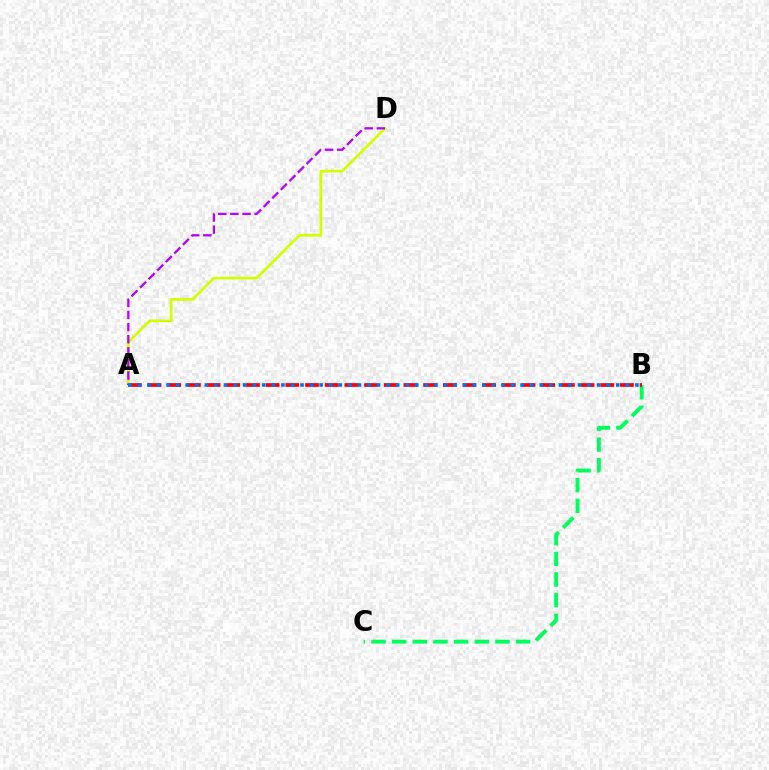{('B', 'C'): [{'color': '#00ff5c', 'line_style': 'dashed', 'thickness': 2.81}], ('A', 'B'): [{'color': '#ff0000', 'line_style': 'dashed', 'thickness': 2.67}, {'color': '#0074ff', 'line_style': 'dotted', 'thickness': 2.6}], ('A', 'D'): [{'color': '#d1ff00', 'line_style': 'solid', 'thickness': 1.95}, {'color': '#b900ff', 'line_style': 'dashed', 'thickness': 1.65}]}